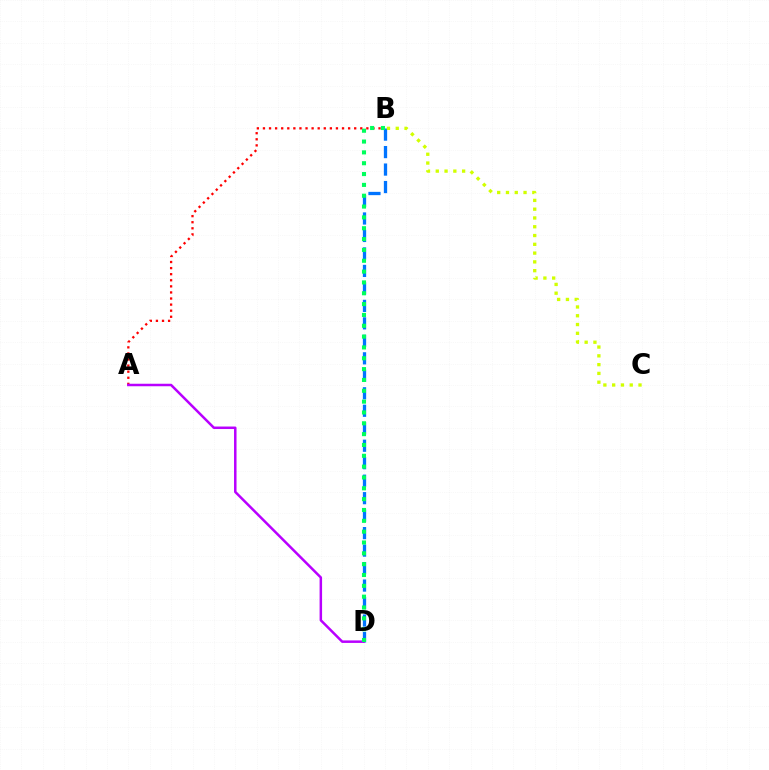{('A', 'B'): [{'color': '#ff0000', 'line_style': 'dotted', 'thickness': 1.65}], ('B', 'D'): [{'color': '#0074ff', 'line_style': 'dashed', 'thickness': 2.37}, {'color': '#00ff5c', 'line_style': 'dotted', 'thickness': 2.94}], ('B', 'C'): [{'color': '#d1ff00', 'line_style': 'dotted', 'thickness': 2.39}], ('A', 'D'): [{'color': '#b900ff', 'line_style': 'solid', 'thickness': 1.8}]}